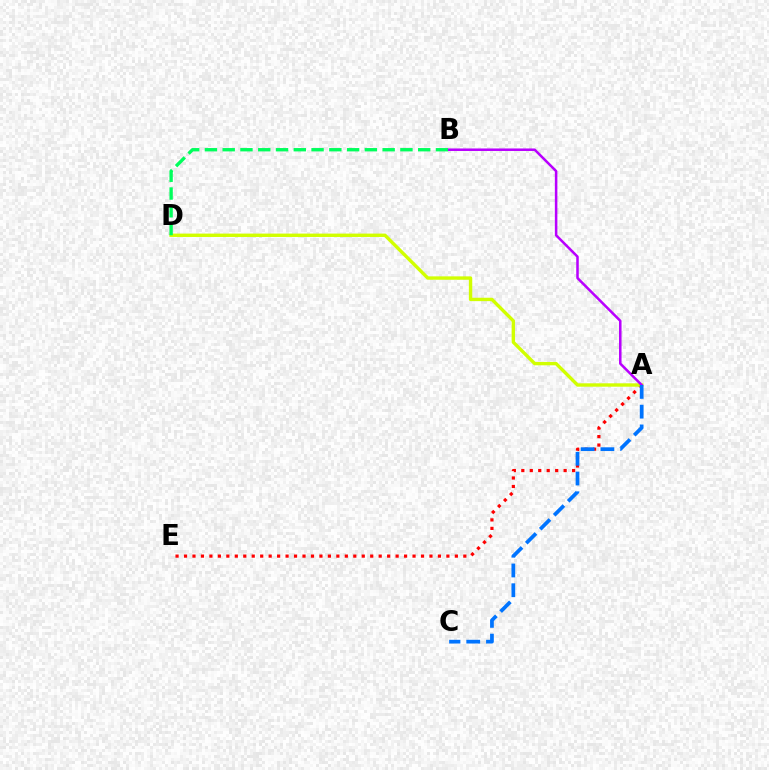{('A', 'E'): [{'color': '#ff0000', 'line_style': 'dotted', 'thickness': 2.3}], ('A', 'D'): [{'color': '#d1ff00', 'line_style': 'solid', 'thickness': 2.43}], ('B', 'D'): [{'color': '#00ff5c', 'line_style': 'dashed', 'thickness': 2.41}], ('A', 'B'): [{'color': '#b900ff', 'line_style': 'solid', 'thickness': 1.82}], ('A', 'C'): [{'color': '#0074ff', 'line_style': 'dashed', 'thickness': 2.68}]}